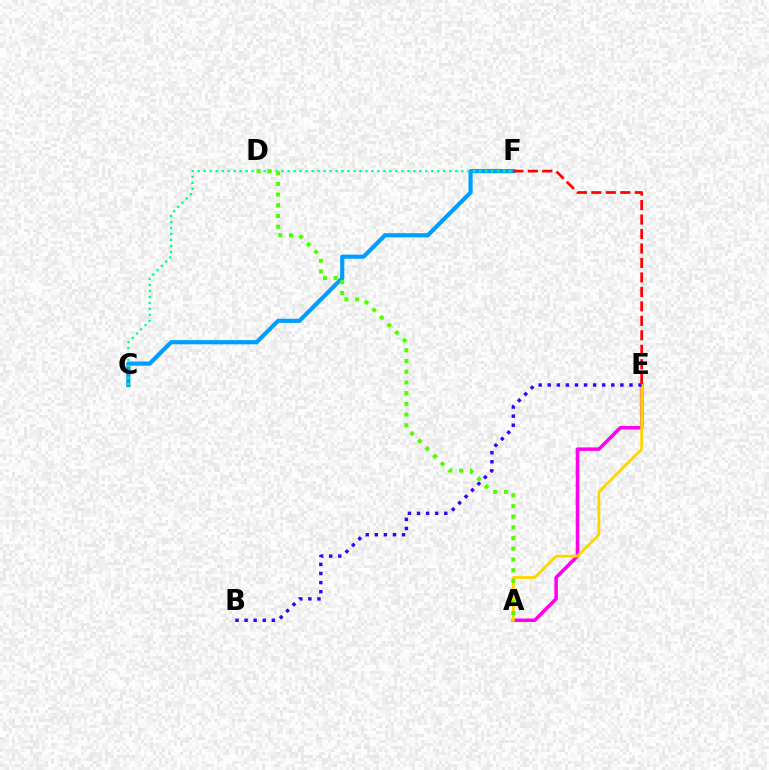{('A', 'E'): [{'color': '#ff00ed', 'line_style': 'solid', 'thickness': 2.53}, {'color': '#ffd500', 'line_style': 'solid', 'thickness': 2.02}], ('C', 'F'): [{'color': '#009eff', 'line_style': 'solid', 'thickness': 3.0}, {'color': '#00ff86', 'line_style': 'dotted', 'thickness': 1.63}], ('B', 'E'): [{'color': '#3700ff', 'line_style': 'dotted', 'thickness': 2.47}], ('E', 'F'): [{'color': '#ff0000', 'line_style': 'dashed', 'thickness': 1.97}], ('A', 'D'): [{'color': '#4fff00', 'line_style': 'dotted', 'thickness': 2.91}]}